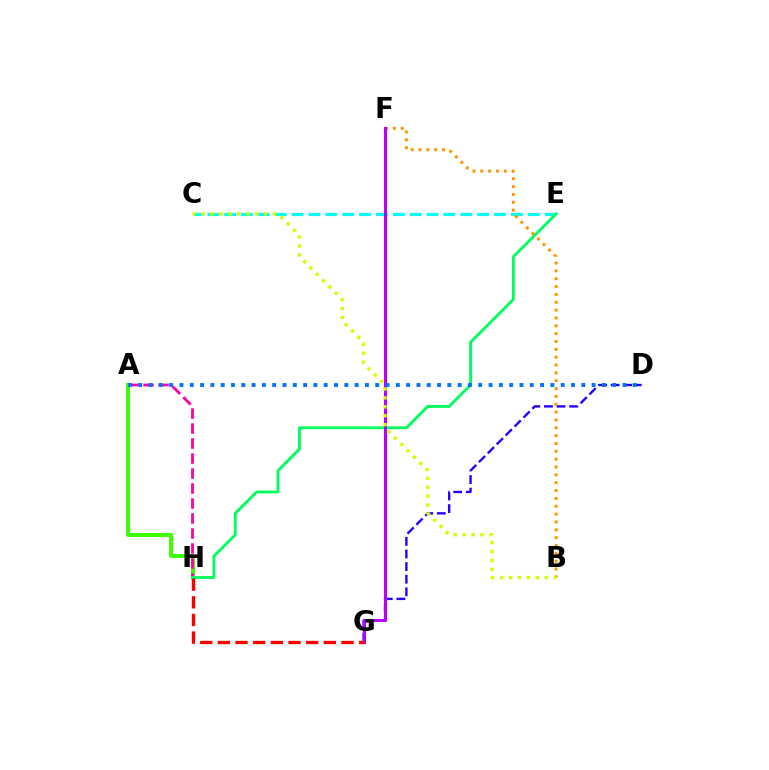{('D', 'G'): [{'color': '#2500ff', 'line_style': 'dashed', 'thickness': 1.71}], ('A', 'H'): [{'color': '#3dff00', 'line_style': 'solid', 'thickness': 2.87}, {'color': '#ff00ac', 'line_style': 'dashed', 'thickness': 2.04}], ('C', 'E'): [{'color': '#00fff6', 'line_style': 'dashed', 'thickness': 2.29}], ('E', 'H'): [{'color': '#00ff5c', 'line_style': 'solid', 'thickness': 2.06}], ('B', 'F'): [{'color': '#ff9400', 'line_style': 'dotted', 'thickness': 2.13}], ('F', 'G'): [{'color': '#b900ff', 'line_style': 'solid', 'thickness': 2.2}], ('A', 'D'): [{'color': '#0074ff', 'line_style': 'dotted', 'thickness': 2.8}], ('G', 'H'): [{'color': '#ff0000', 'line_style': 'dashed', 'thickness': 2.4}], ('B', 'C'): [{'color': '#d1ff00', 'line_style': 'dotted', 'thickness': 2.42}]}